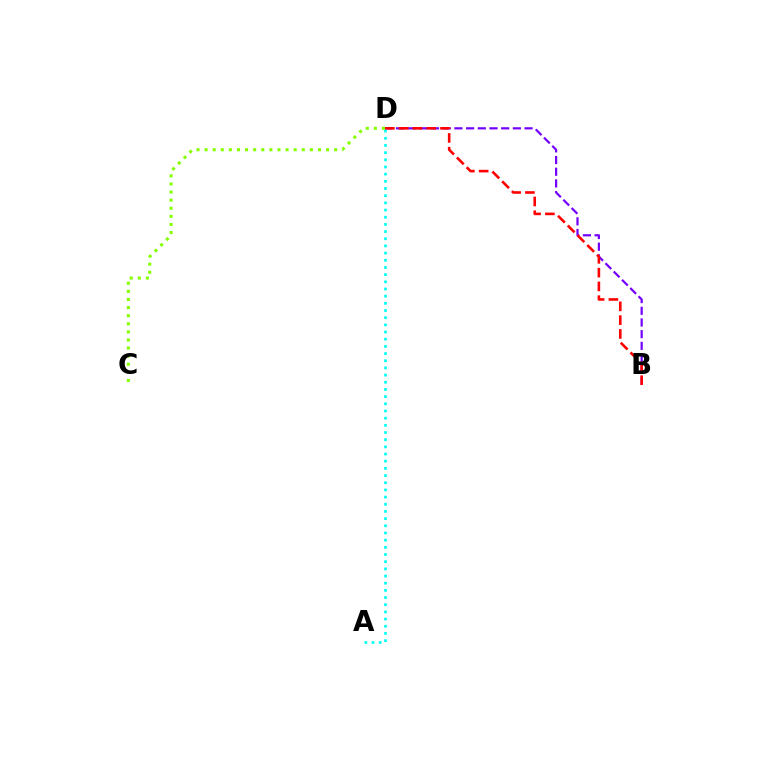{('B', 'D'): [{'color': '#7200ff', 'line_style': 'dashed', 'thickness': 1.59}, {'color': '#ff0000', 'line_style': 'dashed', 'thickness': 1.87}], ('C', 'D'): [{'color': '#84ff00', 'line_style': 'dotted', 'thickness': 2.2}], ('A', 'D'): [{'color': '#00fff6', 'line_style': 'dotted', 'thickness': 1.95}]}